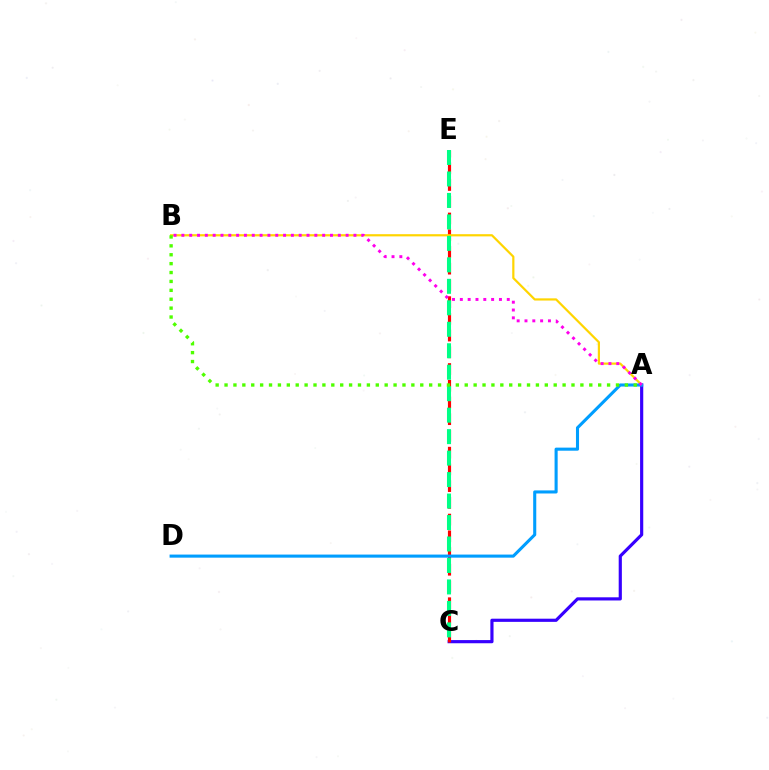{('A', 'C'): [{'color': '#3700ff', 'line_style': 'solid', 'thickness': 2.28}], ('C', 'E'): [{'color': '#ff0000', 'line_style': 'dashed', 'thickness': 2.27}, {'color': '#00ff86', 'line_style': 'dashed', 'thickness': 2.92}], ('A', 'B'): [{'color': '#ffd500', 'line_style': 'solid', 'thickness': 1.59}, {'color': '#ff00ed', 'line_style': 'dotted', 'thickness': 2.13}, {'color': '#4fff00', 'line_style': 'dotted', 'thickness': 2.42}], ('A', 'D'): [{'color': '#009eff', 'line_style': 'solid', 'thickness': 2.22}]}